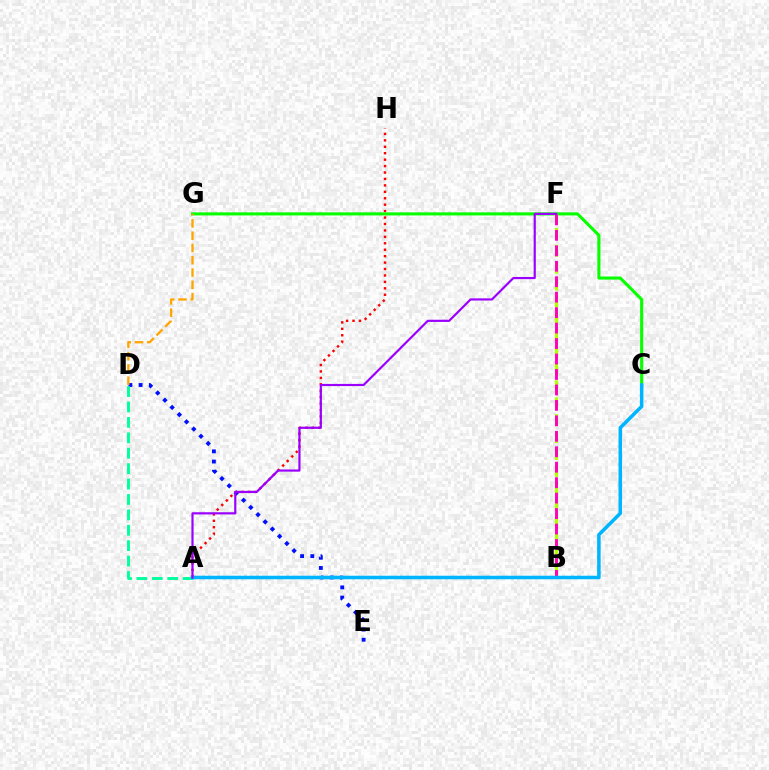{('D', 'E'): [{'color': '#0010ff', 'line_style': 'dotted', 'thickness': 2.77}], ('A', 'H'): [{'color': '#ff0000', 'line_style': 'dotted', 'thickness': 1.75}], ('C', 'G'): [{'color': '#08ff00', 'line_style': 'solid', 'thickness': 2.23}], ('D', 'G'): [{'color': '#ffa500', 'line_style': 'dashed', 'thickness': 1.67}], ('A', 'D'): [{'color': '#00ff9d', 'line_style': 'dashed', 'thickness': 2.09}], ('B', 'F'): [{'color': '#b3ff00', 'line_style': 'dashed', 'thickness': 2.3}, {'color': '#ff00bd', 'line_style': 'dashed', 'thickness': 2.1}], ('A', 'C'): [{'color': '#00b5ff', 'line_style': 'solid', 'thickness': 2.54}], ('A', 'F'): [{'color': '#9b00ff', 'line_style': 'solid', 'thickness': 1.57}]}